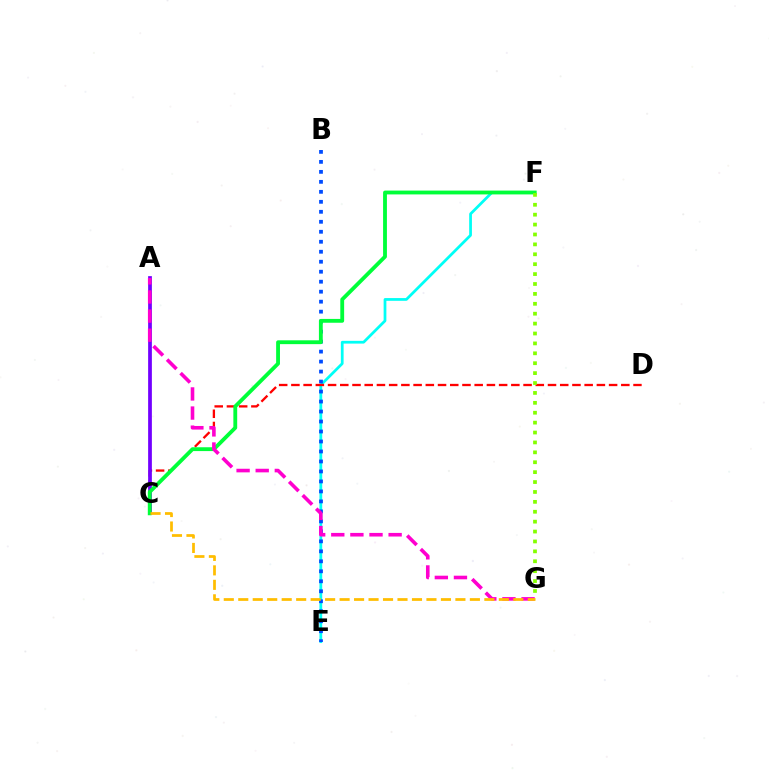{('E', 'F'): [{'color': '#00fff6', 'line_style': 'solid', 'thickness': 1.98}], ('B', 'E'): [{'color': '#004bff', 'line_style': 'dotted', 'thickness': 2.71}], ('C', 'D'): [{'color': '#ff0000', 'line_style': 'dashed', 'thickness': 1.66}], ('A', 'C'): [{'color': '#7200ff', 'line_style': 'solid', 'thickness': 2.69}], ('C', 'F'): [{'color': '#00ff39', 'line_style': 'solid', 'thickness': 2.76}], ('F', 'G'): [{'color': '#84ff00', 'line_style': 'dotted', 'thickness': 2.69}], ('A', 'G'): [{'color': '#ff00cf', 'line_style': 'dashed', 'thickness': 2.6}], ('C', 'G'): [{'color': '#ffbd00', 'line_style': 'dashed', 'thickness': 1.97}]}